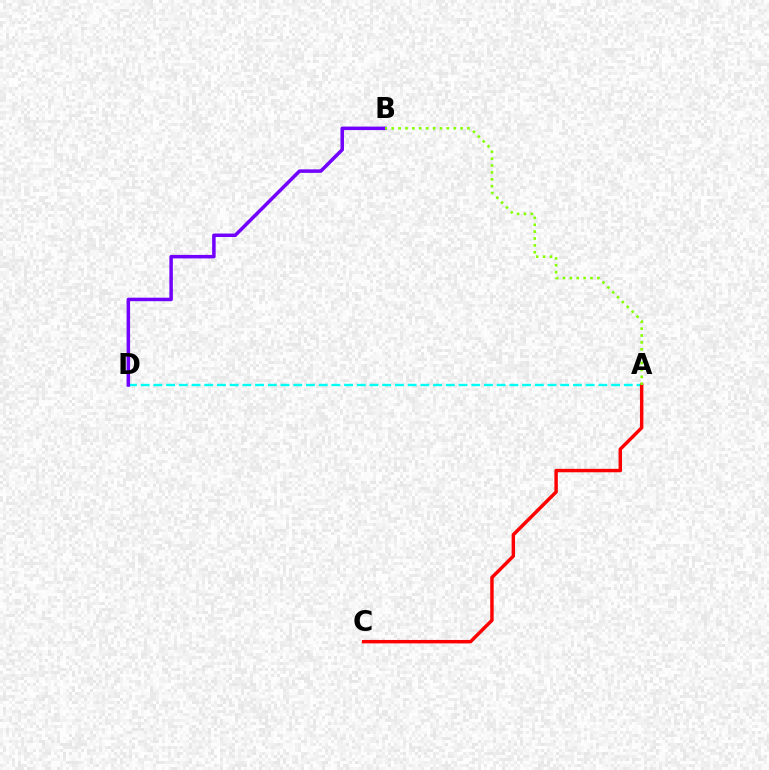{('A', 'D'): [{'color': '#00fff6', 'line_style': 'dashed', 'thickness': 1.73}], ('A', 'C'): [{'color': '#ff0000', 'line_style': 'solid', 'thickness': 2.47}], ('B', 'D'): [{'color': '#7200ff', 'line_style': 'solid', 'thickness': 2.52}], ('A', 'B'): [{'color': '#84ff00', 'line_style': 'dotted', 'thickness': 1.87}]}